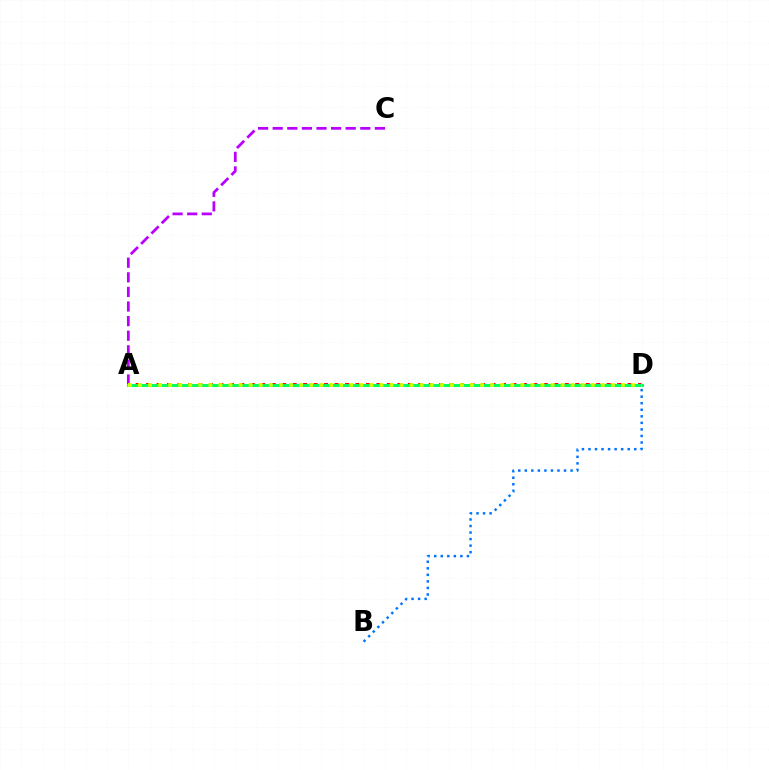{('A', 'C'): [{'color': '#b900ff', 'line_style': 'dashed', 'thickness': 1.98}], ('A', 'D'): [{'color': '#ff0000', 'line_style': 'dotted', 'thickness': 2.84}, {'color': '#00ff5c', 'line_style': 'solid', 'thickness': 2.12}, {'color': '#d1ff00', 'line_style': 'dotted', 'thickness': 2.73}], ('B', 'D'): [{'color': '#0074ff', 'line_style': 'dotted', 'thickness': 1.78}]}